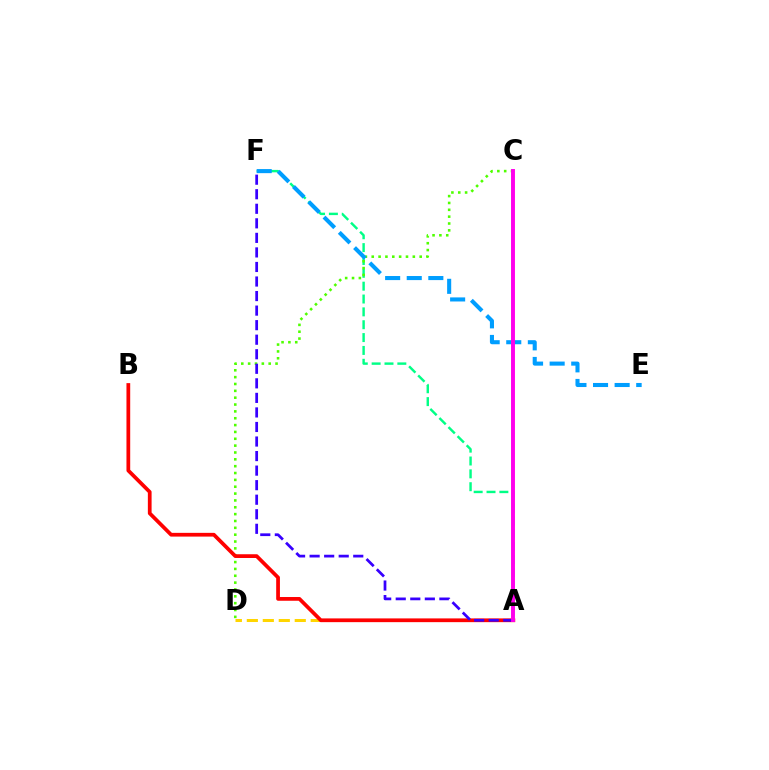{('A', 'F'): [{'color': '#00ff86', 'line_style': 'dashed', 'thickness': 1.75}, {'color': '#3700ff', 'line_style': 'dashed', 'thickness': 1.98}], ('C', 'D'): [{'color': '#4fff00', 'line_style': 'dotted', 'thickness': 1.86}], ('A', 'D'): [{'color': '#ffd500', 'line_style': 'dashed', 'thickness': 2.17}], ('A', 'B'): [{'color': '#ff0000', 'line_style': 'solid', 'thickness': 2.69}], ('E', 'F'): [{'color': '#009eff', 'line_style': 'dashed', 'thickness': 2.93}], ('A', 'C'): [{'color': '#ff00ed', 'line_style': 'solid', 'thickness': 2.82}]}